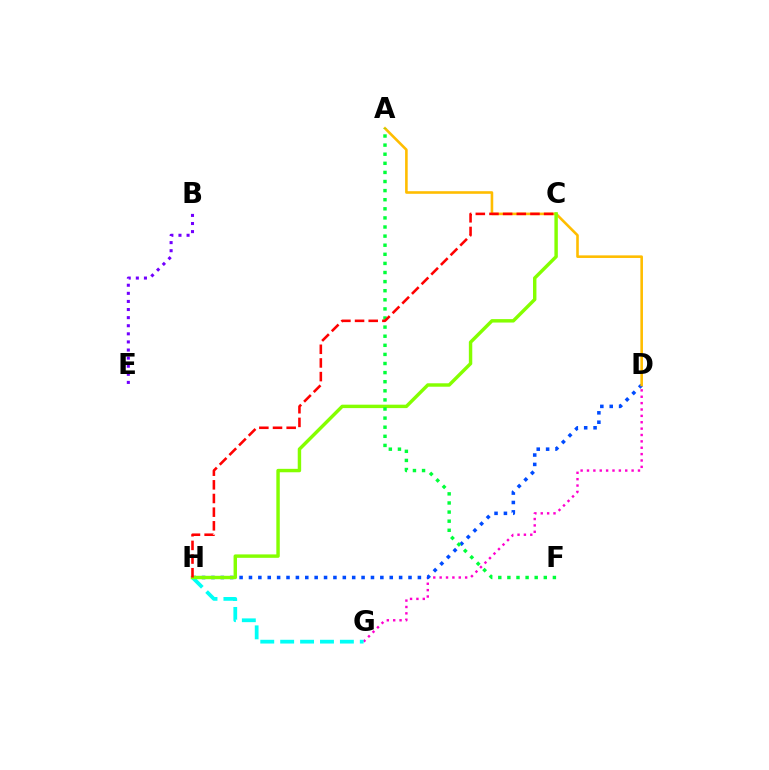{('D', 'G'): [{'color': '#ff00cf', 'line_style': 'dotted', 'thickness': 1.73}], ('D', 'H'): [{'color': '#004bff', 'line_style': 'dotted', 'thickness': 2.55}], ('A', 'D'): [{'color': '#ffbd00', 'line_style': 'solid', 'thickness': 1.87}], ('G', 'H'): [{'color': '#00fff6', 'line_style': 'dashed', 'thickness': 2.7}], ('C', 'H'): [{'color': '#84ff00', 'line_style': 'solid', 'thickness': 2.47}, {'color': '#ff0000', 'line_style': 'dashed', 'thickness': 1.86}], ('A', 'F'): [{'color': '#00ff39', 'line_style': 'dotted', 'thickness': 2.47}], ('B', 'E'): [{'color': '#7200ff', 'line_style': 'dotted', 'thickness': 2.2}]}